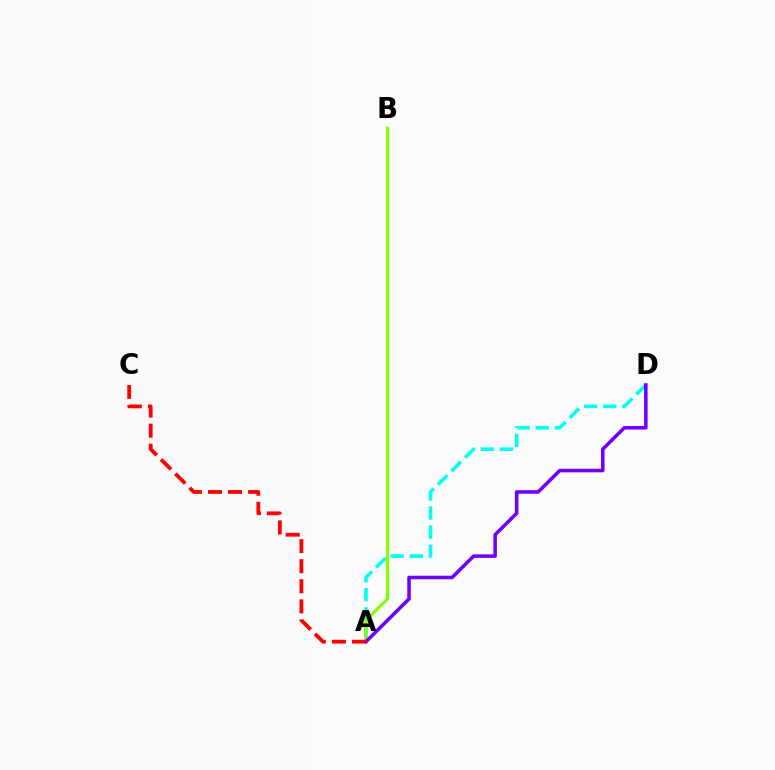{('A', 'D'): [{'color': '#00fff6', 'line_style': 'dashed', 'thickness': 2.59}, {'color': '#7200ff', 'line_style': 'solid', 'thickness': 2.56}], ('A', 'B'): [{'color': '#84ff00', 'line_style': 'solid', 'thickness': 2.27}], ('A', 'C'): [{'color': '#ff0000', 'line_style': 'dashed', 'thickness': 2.73}]}